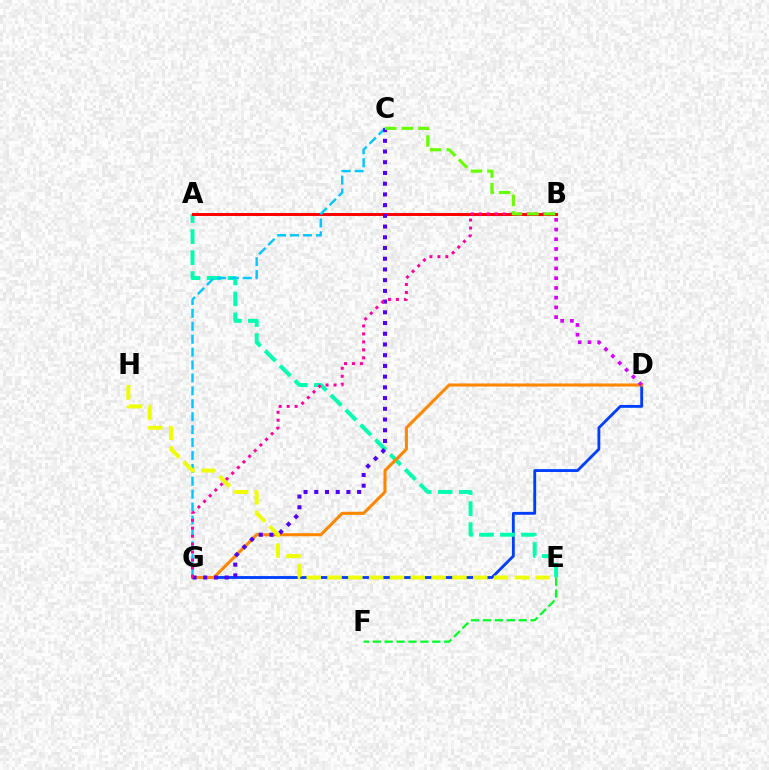{('D', 'G'): [{'color': '#003fff', 'line_style': 'solid', 'thickness': 2.05}, {'color': '#ff8800', 'line_style': 'solid', 'thickness': 2.22}], ('A', 'E'): [{'color': '#00ffaf', 'line_style': 'dashed', 'thickness': 2.86}], ('A', 'B'): [{'color': '#ff0000', 'line_style': 'solid', 'thickness': 2.13}], ('C', 'G'): [{'color': '#00c7ff', 'line_style': 'dashed', 'thickness': 1.75}, {'color': '#4f00ff', 'line_style': 'dotted', 'thickness': 2.91}], ('E', 'F'): [{'color': '#00ff27', 'line_style': 'dashed', 'thickness': 1.62}], ('E', 'H'): [{'color': '#eeff00', 'line_style': 'dashed', 'thickness': 2.83}], ('B', 'G'): [{'color': '#ff00a0', 'line_style': 'dotted', 'thickness': 2.16}], ('B', 'C'): [{'color': '#66ff00', 'line_style': 'dashed', 'thickness': 2.25}], ('B', 'D'): [{'color': '#d600ff', 'line_style': 'dotted', 'thickness': 2.64}]}